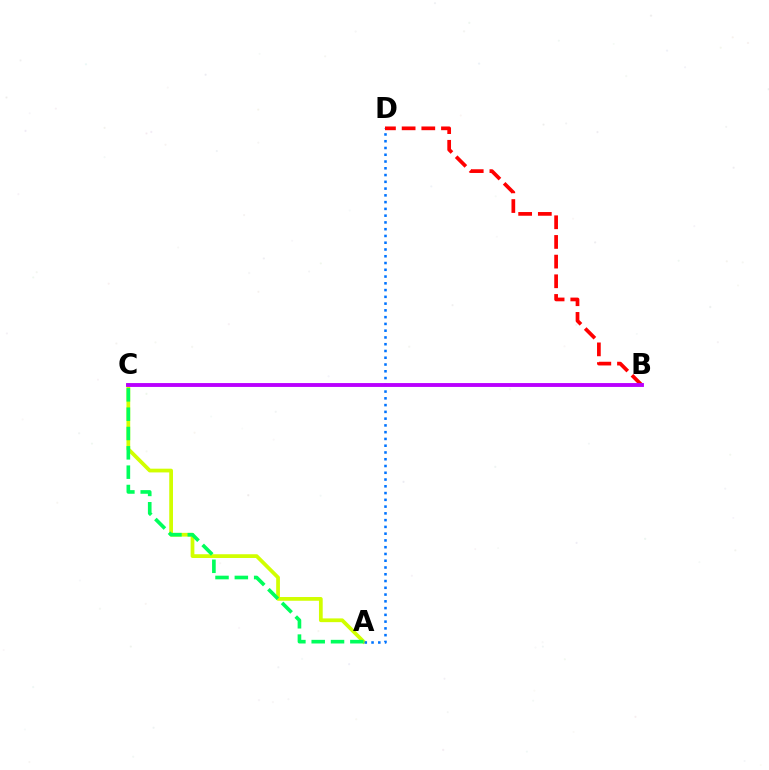{('A', 'C'): [{'color': '#d1ff00', 'line_style': 'solid', 'thickness': 2.69}, {'color': '#00ff5c', 'line_style': 'dashed', 'thickness': 2.63}], ('A', 'D'): [{'color': '#0074ff', 'line_style': 'dotted', 'thickness': 1.84}], ('B', 'D'): [{'color': '#ff0000', 'line_style': 'dashed', 'thickness': 2.67}], ('B', 'C'): [{'color': '#b900ff', 'line_style': 'solid', 'thickness': 2.79}]}